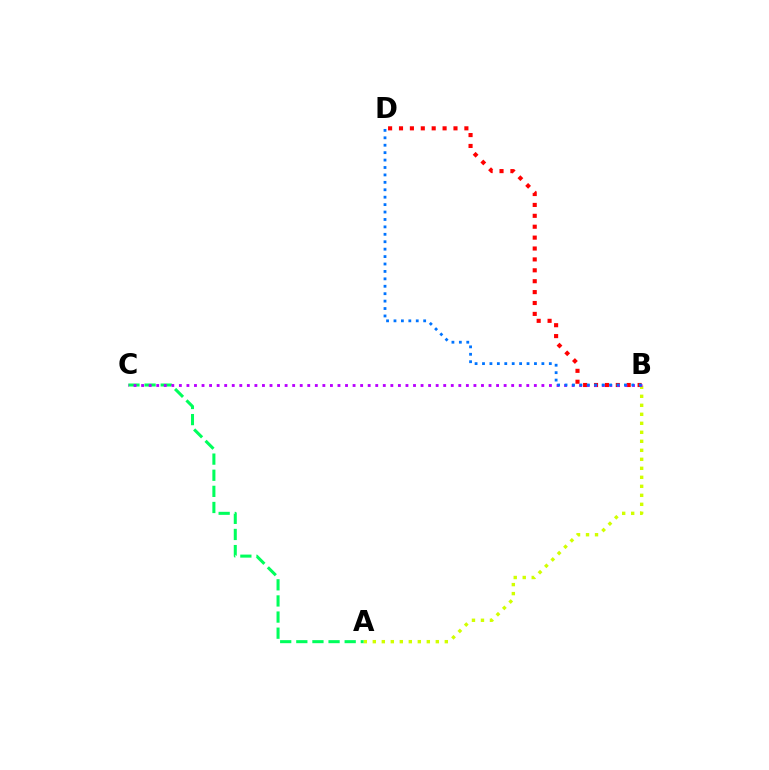{('B', 'D'): [{'color': '#ff0000', 'line_style': 'dotted', 'thickness': 2.96}, {'color': '#0074ff', 'line_style': 'dotted', 'thickness': 2.02}], ('A', 'B'): [{'color': '#d1ff00', 'line_style': 'dotted', 'thickness': 2.45}], ('A', 'C'): [{'color': '#00ff5c', 'line_style': 'dashed', 'thickness': 2.19}], ('B', 'C'): [{'color': '#b900ff', 'line_style': 'dotted', 'thickness': 2.05}]}